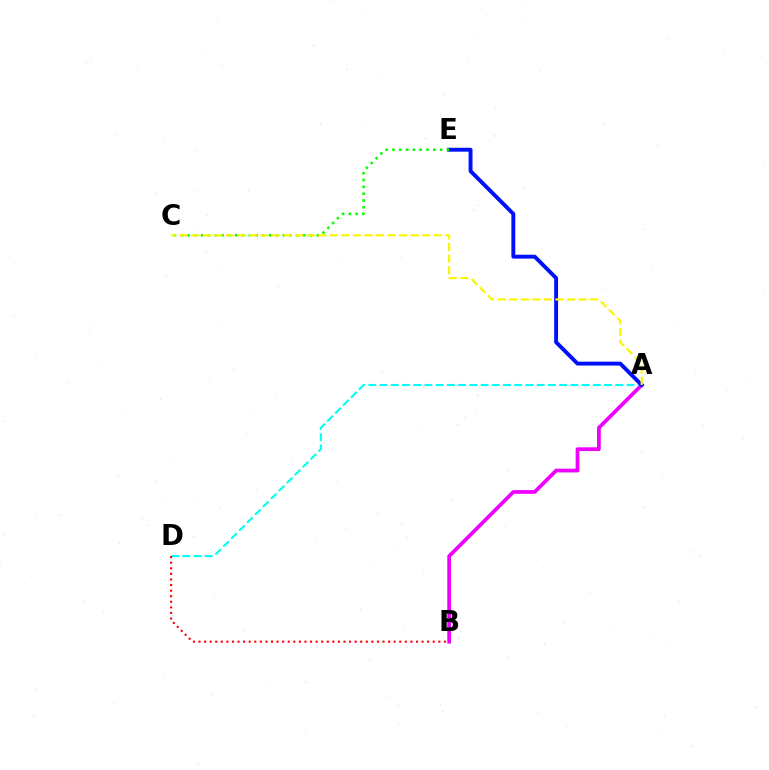{('A', 'D'): [{'color': '#00fff6', 'line_style': 'dashed', 'thickness': 1.53}], ('A', 'B'): [{'color': '#ee00ff', 'line_style': 'solid', 'thickness': 2.69}], ('A', 'E'): [{'color': '#0010ff', 'line_style': 'solid', 'thickness': 2.81}], ('B', 'D'): [{'color': '#ff0000', 'line_style': 'dotted', 'thickness': 1.52}], ('C', 'E'): [{'color': '#08ff00', 'line_style': 'dotted', 'thickness': 1.85}], ('A', 'C'): [{'color': '#fcf500', 'line_style': 'dashed', 'thickness': 1.57}]}